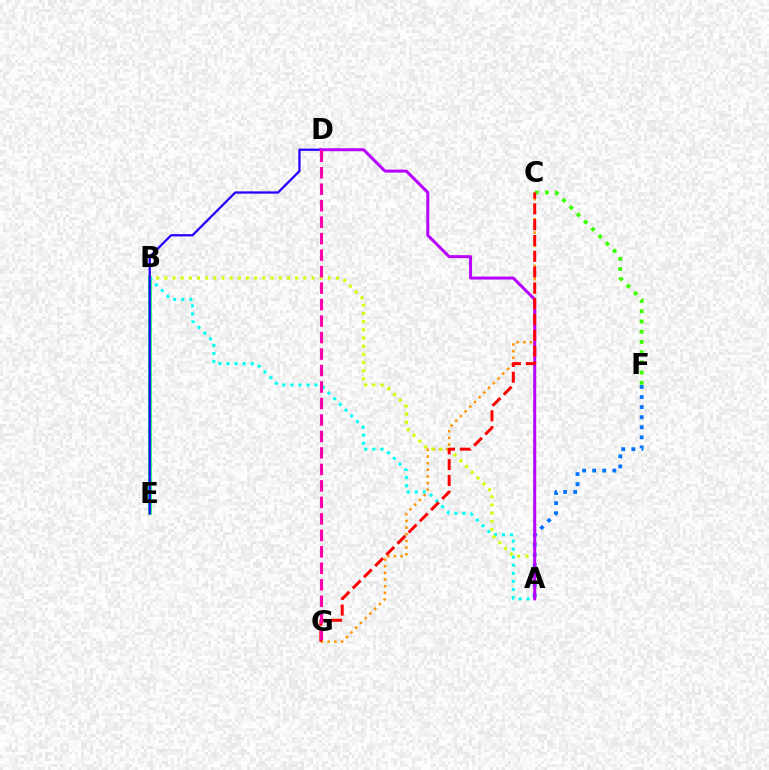{('B', 'E'): [{'color': '#00ff5c', 'line_style': 'solid', 'thickness': 2.62}], ('C', 'G'): [{'color': '#ff9400', 'line_style': 'dotted', 'thickness': 1.81}, {'color': '#ff0000', 'line_style': 'dashed', 'thickness': 2.15}], ('A', 'B'): [{'color': '#00fff6', 'line_style': 'dotted', 'thickness': 2.19}, {'color': '#d1ff00', 'line_style': 'dotted', 'thickness': 2.22}], ('A', 'F'): [{'color': '#0074ff', 'line_style': 'dotted', 'thickness': 2.74}], ('D', 'E'): [{'color': '#2500ff', 'line_style': 'solid', 'thickness': 1.64}], ('A', 'D'): [{'color': '#b900ff', 'line_style': 'solid', 'thickness': 2.15}], ('C', 'F'): [{'color': '#3dff00', 'line_style': 'dotted', 'thickness': 2.78}], ('D', 'G'): [{'color': '#ff00ac', 'line_style': 'dashed', 'thickness': 2.24}]}